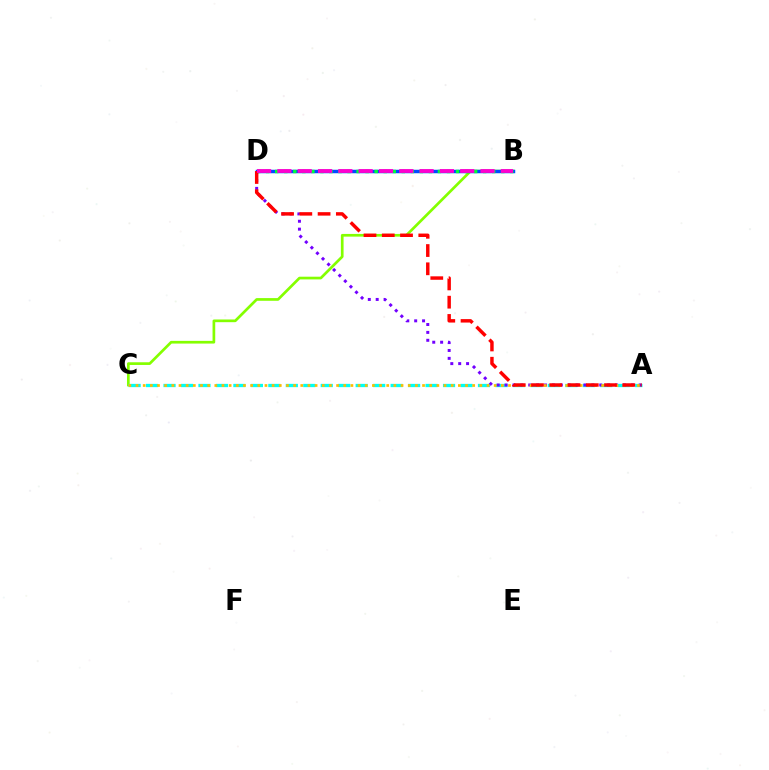{('B', 'C'): [{'color': '#84ff00', 'line_style': 'solid', 'thickness': 1.94}], ('A', 'C'): [{'color': '#00fff6', 'line_style': 'dashed', 'thickness': 2.37}, {'color': '#ffbd00', 'line_style': 'dotted', 'thickness': 1.95}], ('B', 'D'): [{'color': '#004bff', 'line_style': 'solid', 'thickness': 2.5}, {'color': '#00ff39', 'line_style': 'dotted', 'thickness': 2.46}, {'color': '#ff00cf', 'line_style': 'dashed', 'thickness': 2.76}], ('A', 'D'): [{'color': '#7200ff', 'line_style': 'dotted', 'thickness': 2.14}, {'color': '#ff0000', 'line_style': 'dashed', 'thickness': 2.48}]}